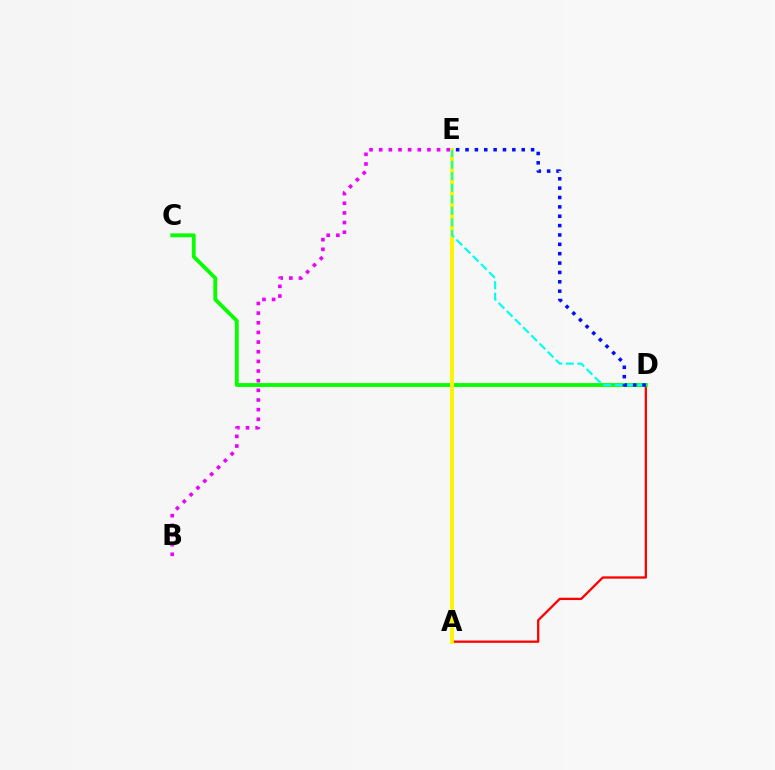{('A', 'D'): [{'color': '#ff0000', 'line_style': 'solid', 'thickness': 1.65}], ('C', 'D'): [{'color': '#08ff00', 'line_style': 'solid', 'thickness': 2.76}], ('B', 'E'): [{'color': '#ee00ff', 'line_style': 'dotted', 'thickness': 2.62}], ('A', 'E'): [{'color': '#fcf500', 'line_style': 'solid', 'thickness': 2.8}], ('D', 'E'): [{'color': '#00fff6', 'line_style': 'dashed', 'thickness': 1.57}, {'color': '#0010ff', 'line_style': 'dotted', 'thickness': 2.54}]}